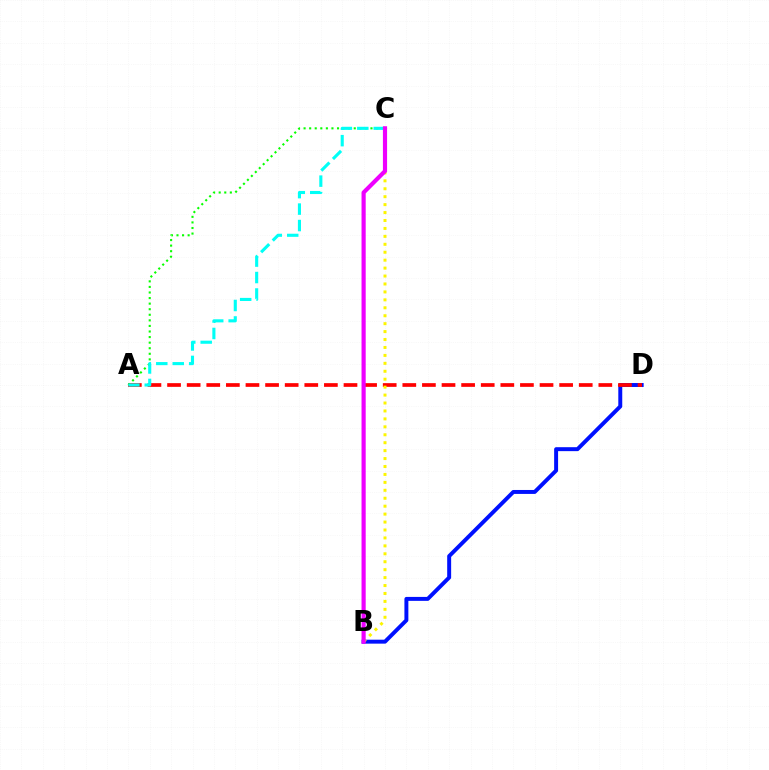{('B', 'D'): [{'color': '#0010ff', 'line_style': 'solid', 'thickness': 2.84}], ('A', 'D'): [{'color': '#ff0000', 'line_style': 'dashed', 'thickness': 2.66}], ('A', 'C'): [{'color': '#08ff00', 'line_style': 'dotted', 'thickness': 1.51}, {'color': '#00fff6', 'line_style': 'dashed', 'thickness': 2.23}], ('B', 'C'): [{'color': '#fcf500', 'line_style': 'dotted', 'thickness': 2.16}, {'color': '#ee00ff', 'line_style': 'solid', 'thickness': 3.0}]}